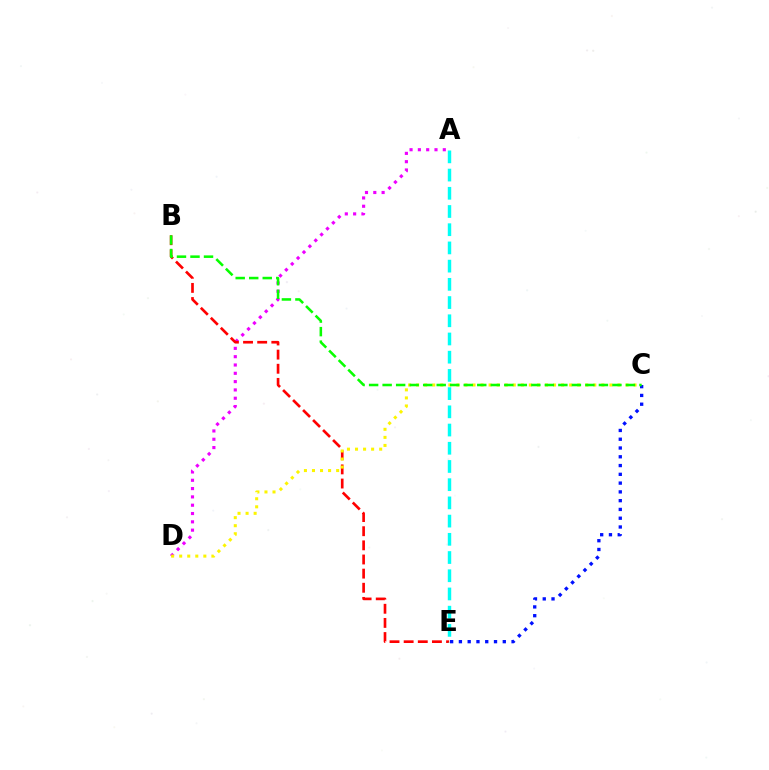{('A', 'D'): [{'color': '#ee00ff', 'line_style': 'dotted', 'thickness': 2.26}], ('B', 'E'): [{'color': '#ff0000', 'line_style': 'dashed', 'thickness': 1.92}], ('A', 'E'): [{'color': '#00fff6', 'line_style': 'dashed', 'thickness': 2.47}], ('C', 'E'): [{'color': '#0010ff', 'line_style': 'dotted', 'thickness': 2.38}], ('C', 'D'): [{'color': '#fcf500', 'line_style': 'dotted', 'thickness': 2.19}], ('B', 'C'): [{'color': '#08ff00', 'line_style': 'dashed', 'thickness': 1.84}]}